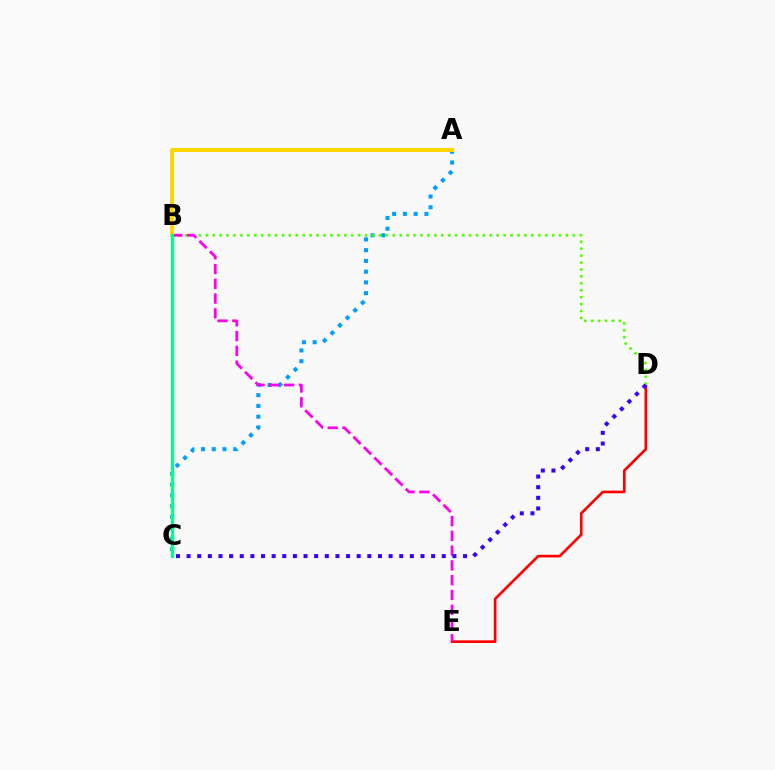{('A', 'C'): [{'color': '#009eff', 'line_style': 'dotted', 'thickness': 2.92}], ('D', 'E'): [{'color': '#ff0000', 'line_style': 'solid', 'thickness': 1.9}], ('B', 'D'): [{'color': '#4fff00', 'line_style': 'dotted', 'thickness': 1.88}], ('B', 'E'): [{'color': '#ff00ed', 'line_style': 'dashed', 'thickness': 2.01}], ('C', 'D'): [{'color': '#3700ff', 'line_style': 'dotted', 'thickness': 2.89}], ('A', 'B'): [{'color': '#ffd500', 'line_style': 'solid', 'thickness': 2.88}], ('B', 'C'): [{'color': '#00ff86', 'line_style': 'solid', 'thickness': 2.27}]}